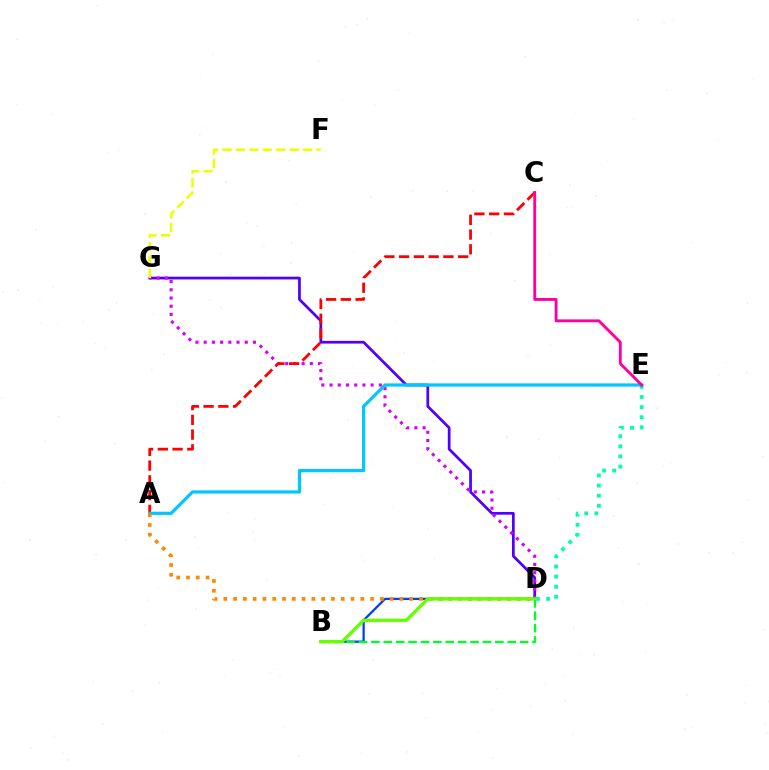{('B', 'D'): [{'color': '#003fff', 'line_style': 'solid', 'thickness': 1.65}, {'color': '#00ff27', 'line_style': 'dashed', 'thickness': 1.68}, {'color': '#66ff00', 'line_style': 'solid', 'thickness': 2.4}], ('D', 'G'): [{'color': '#4f00ff', 'line_style': 'solid', 'thickness': 1.97}, {'color': '#d600ff', 'line_style': 'dotted', 'thickness': 2.23}], ('A', 'C'): [{'color': '#ff0000', 'line_style': 'dashed', 'thickness': 2.0}], ('F', 'G'): [{'color': '#eeff00', 'line_style': 'dashed', 'thickness': 1.83}], ('D', 'E'): [{'color': '#00ffaf', 'line_style': 'dotted', 'thickness': 2.75}], ('A', 'E'): [{'color': '#00c7ff', 'line_style': 'solid', 'thickness': 2.32}], ('C', 'E'): [{'color': '#ff00a0', 'line_style': 'solid', 'thickness': 2.06}], ('A', 'D'): [{'color': '#ff8800', 'line_style': 'dotted', 'thickness': 2.66}]}